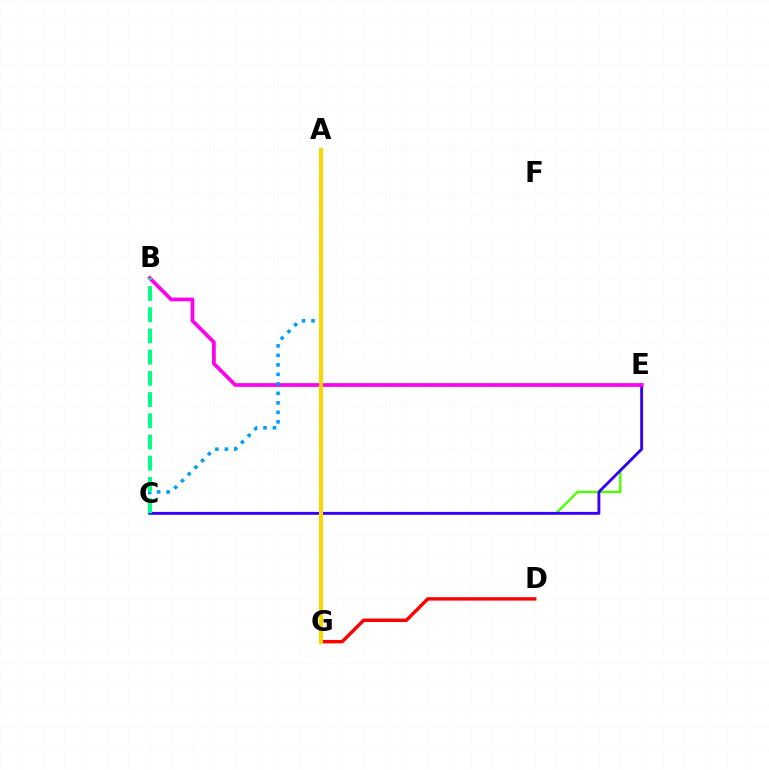{('C', 'E'): [{'color': '#4fff00', 'line_style': 'solid', 'thickness': 1.71}, {'color': '#3700ff', 'line_style': 'solid', 'thickness': 2.06}], ('D', 'G'): [{'color': '#ff0000', 'line_style': 'solid', 'thickness': 2.46}], ('B', 'E'): [{'color': '#ff00ed', 'line_style': 'solid', 'thickness': 2.68}], ('A', 'C'): [{'color': '#009eff', 'line_style': 'dotted', 'thickness': 2.58}], ('B', 'C'): [{'color': '#00ff86', 'line_style': 'dashed', 'thickness': 2.88}], ('A', 'G'): [{'color': '#ffd500', 'line_style': 'solid', 'thickness': 2.89}]}